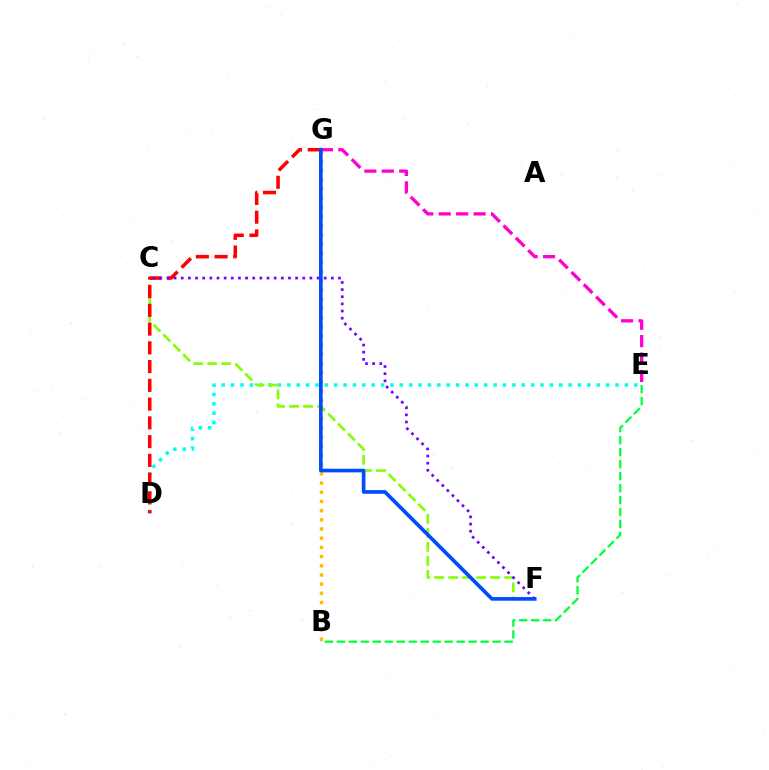{('D', 'E'): [{'color': '#00fff6', 'line_style': 'dotted', 'thickness': 2.55}], ('B', 'G'): [{'color': '#ffbd00', 'line_style': 'dotted', 'thickness': 2.5}], ('C', 'F'): [{'color': '#84ff00', 'line_style': 'dashed', 'thickness': 1.9}, {'color': '#7200ff', 'line_style': 'dotted', 'thickness': 1.94}], ('B', 'E'): [{'color': '#00ff39', 'line_style': 'dashed', 'thickness': 1.63}], ('D', 'G'): [{'color': '#ff0000', 'line_style': 'dashed', 'thickness': 2.55}], ('E', 'G'): [{'color': '#ff00cf', 'line_style': 'dashed', 'thickness': 2.37}], ('F', 'G'): [{'color': '#004bff', 'line_style': 'solid', 'thickness': 2.63}]}